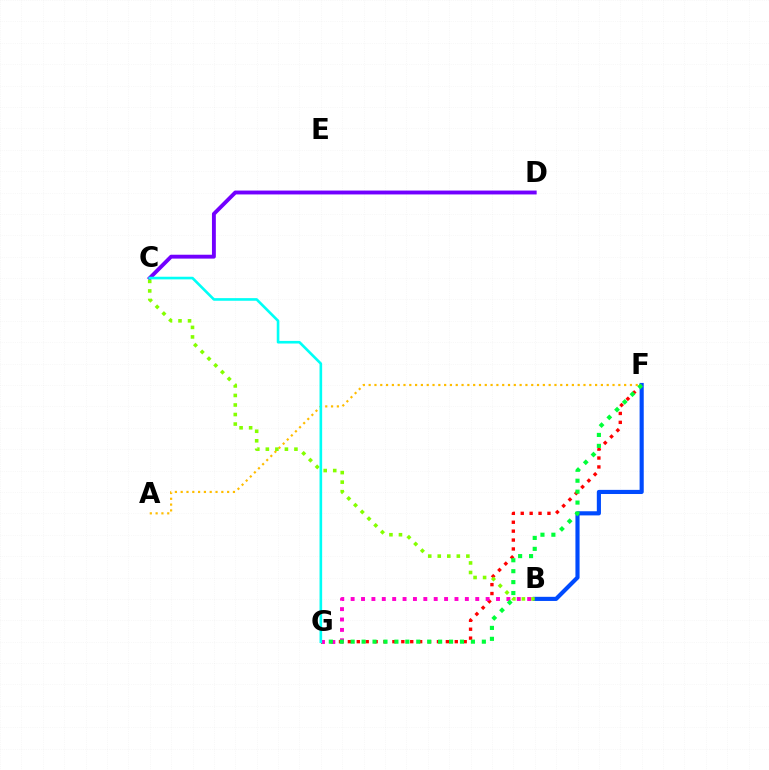{('F', 'G'): [{'color': '#ff0000', 'line_style': 'dotted', 'thickness': 2.42}, {'color': '#00ff39', 'line_style': 'dotted', 'thickness': 2.97}], ('B', 'F'): [{'color': '#004bff', 'line_style': 'solid', 'thickness': 2.98}], ('C', 'D'): [{'color': '#7200ff', 'line_style': 'solid', 'thickness': 2.79}], ('A', 'F'): [{'color': '#ffbd00', 'line_style': 'dotted', 'thickness': 1.58}], ('B', 'C'): [{'color': '#84ff00', 'line_style': 'dotted', 'thickness': 2.59}], ('B', 'G'): [{'color': '#ff00cf', 'line_style': 'dotted', 'thickness': 2.82}], ('C', 'G'): [{'color': '#00fff6', 'line_style': 'solid', 'thickness': 1.89}]}